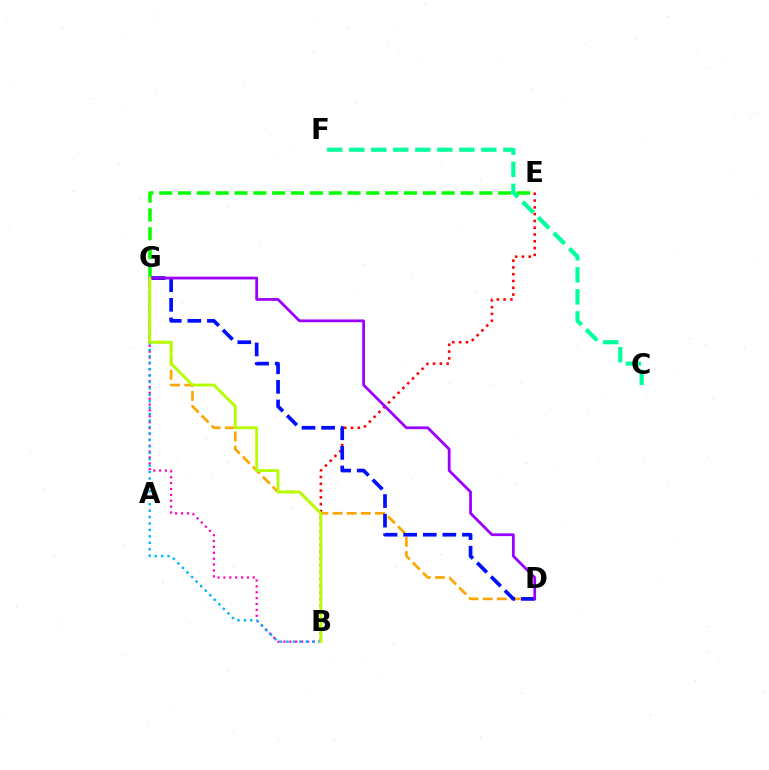{('D', 'G'): [{'color': '#ffa500', 'line_style': 'dashed', 'thickness': 1.92}, {'color': '#0010ff', 'line_style': 'dashed', 'thickness': 2.66}, {'color': '#9b00ff', 'line_style': 'solid', 'thickness': 1.99}], ('B', 'G'): [{'color': '#ff00bd', 'line_style': 'dotted', 'thickness': 1.6}, {'color': '#00b5ff', 'line_style': 'dotted', 'thickness': 1.75}, {'color': '#b3ff00', 'line_style': 'solid', 'thickness': 2.04}], ('E', 'G'): [{'color': '#08ff00', 'line_style': 'dashed', 'thickness': 2.56}], ('B', 'E'): [{'color': '#ff0000', 'line_style': 'dotted', 'thickness': 1.84}], ('C', 'F'): [{'color': '#00ff9d', 'line_style': 'dashed', 'thickness': 2.99}]}